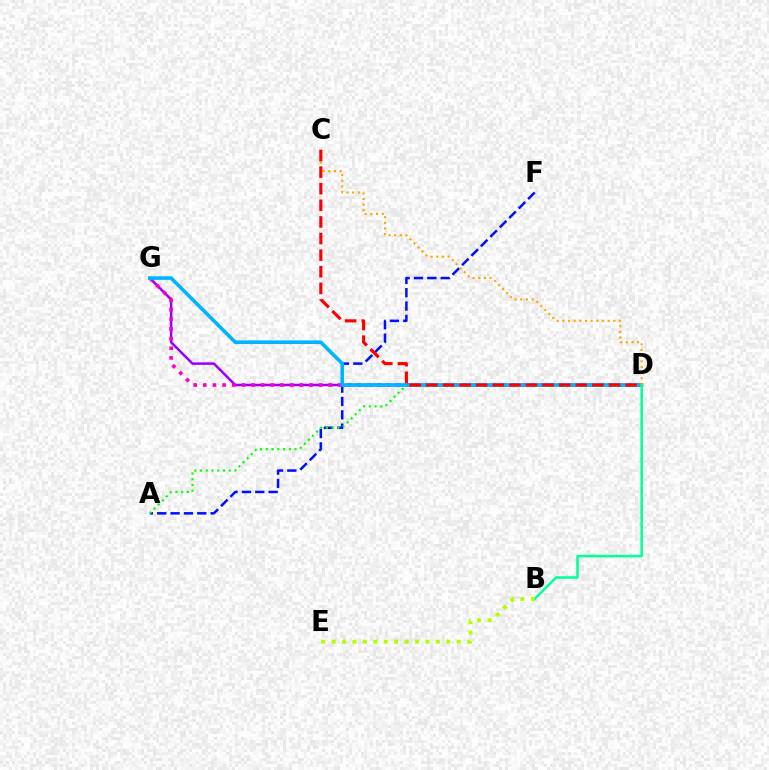{('A', 'F'): [{'color': '#0010ff', 'line_style': 'dashed', 'thickness': 1.82}], ('A', 'D'): [{'color': '#08ff00', 'line_style': 'dotted', 'thickness': 1.56}], ('D', 'G'): [{'color': '#9b00ff', 'line_style': 'solid', 'thickness': 1.83}, {'color': '#ff00bd', 'line_style': 'dotted', 'thickness': 2.62}, {'color': '#00b5ff', 'line_style': 'solid', 'thickness': 2.6}], ('B', 'D'): [{'color': '#00ff9d', 'line_style': 'solid', 'thickness': 1.8}], ('C', 'D'): [{'color': '#ffa500', 'line_style': 'dotted', 'thickness': 1.54}, {'color': '#ff0000', 'line_style': 'dashed', 'thickness': 2.26}], ('B', 'E'): [{'color': '#b3ff00', 'line_style': 'dotted', 'thickness': 2.83}]}